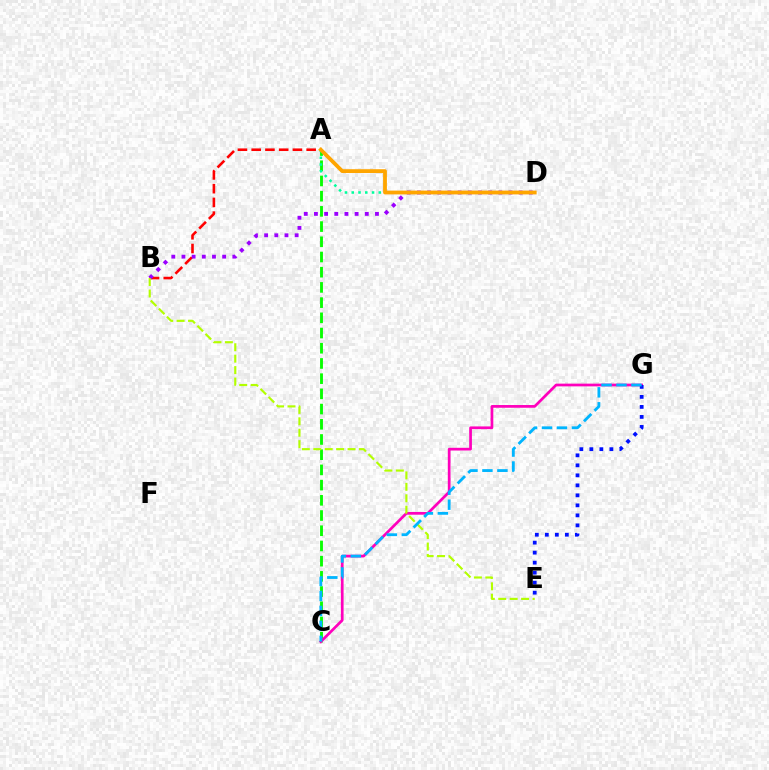{('A', 'C'): [{'color': '#08ff00', 'line_style': 'dashed', 'thickness': 2.07}], ('A', 'B'): [{'color': '#ff0000', 'line_style': 'dashed', 'thickness': 1.87}], ('C', 'G'): [{'color': '#ff00bd', 'line_style': 'solid', 'thickness': 1.96}, {'color': '#00b5ff', 'line_style': 'dashed', 'thickness': 2.03}], ('B', 'D'): [{'color': '#9b00ff', 'line_style': 'dotted', 'thickness': 2.76}], ('B', 'E'): [{'color': '#b3ff00', 'line_style': 'dashed', 'thickness': 1.55}], ('E', 'G'): [{'color': '#0010ff', 'line_style': 'dotted', 'thickness': 2.72}], ('A', 'D'): [{'color': '#00ff9d', 'line_style': 'dotted', 'thickness': 1.84}, {'color': '#ffa500', 'line_style': 'solid', 'thickness': 2.74}]}